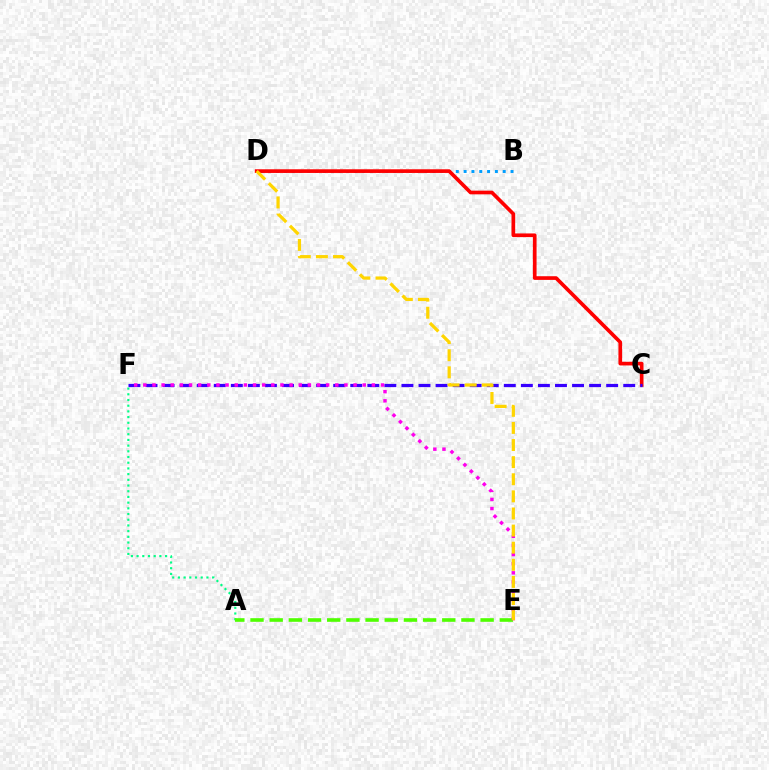{('A', 'F'): [{'color': '#00ff86', 'line_style': 'dotted', 'thickness': 1.55}], ('B', 'D'): [{'color': '#009eff', 'line_style': 'dotted', 'thickness': 2.12}], ('C', 'D'): [{'color': '#ff0000', 'line_style': 'solid', 'thickness': 2.65}], ('C', 'F'): [{'color': '#3700ff', 'line_style': 'dashed', 'thickness': 2.32}], ('A', 'E'): [{'color': '#4fff00', 'line_style': 'dashed', 'thickness': 2.61}], ('E', 'F'): [{'color': '#ff00ed', 'line_style': 'dotted', 'thickness': 2.48}], ('D', 'E'): [{'color': '#ffd500', 'line_style': 'dashed', 'thickness': 2.32}]}